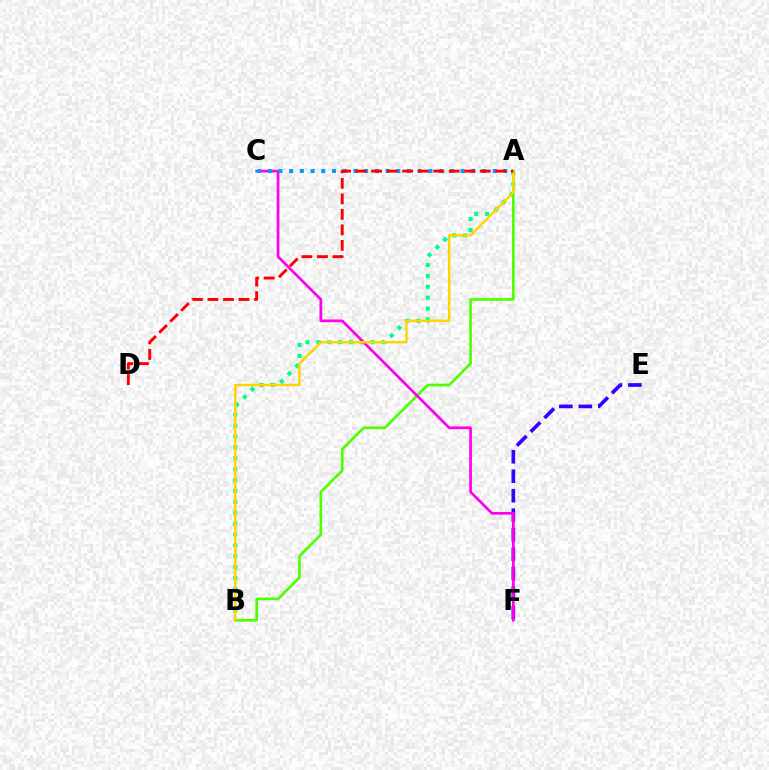{('E', 'F'): [{'color': '#3700ff', 'line_style': 'dashed', 'thickness': 2.64}], ('A', 'B'): [{'color': '#4fff00', 'line_style': 'solid', 'thickness': 1.92}, {'color': '#00ff86', 'line_style': 'dotted', 'thickness': 2.96}, {'color': '#ffd500', 'line_style': 'solid', 'thickness': 1.78}], ('C', 'F'): [{'color': '#ff00ed', 'line_style': 'solid', 'thickness': 1.95}], ('A', 'C'): [{'color': '#009eff', 'line_style': 'dotted', 'thickness': 2.91}], ('A', 'D'): [{'color': '#ff0000', 'line_style': 'dashed', 'thickness': 2.11}]}